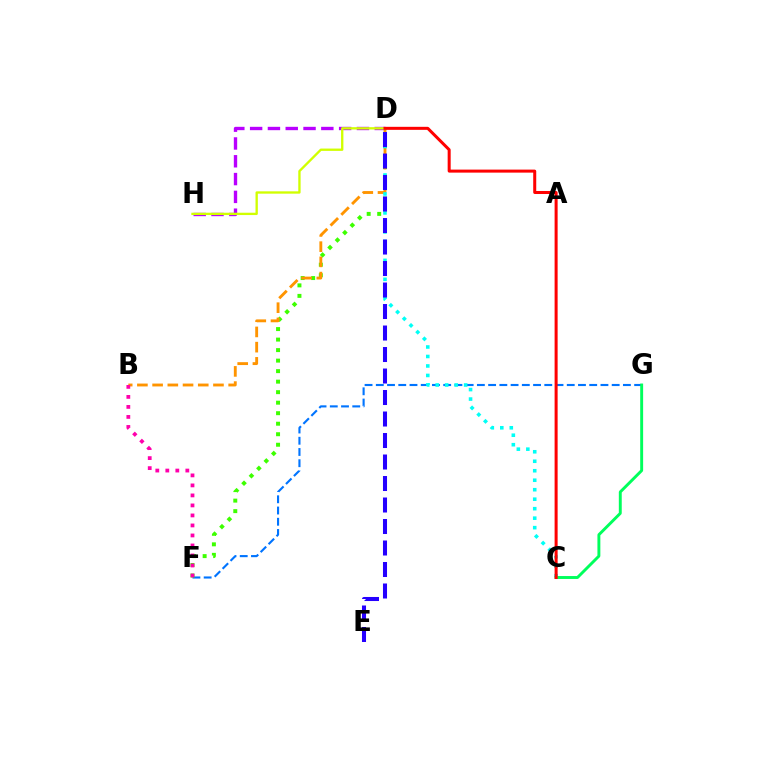{('F', 'G'): [{'color': '#0074ff', 'line_style': 'dashed', 'thickness': 1.53}], ('D', 'H'): [{'color': '#b900ff', 'line_style': 'dashed', 'thickness': 2.42}, {'color': '#d1ff00', 'line_style': 'solid', 'thickness': 1.68}], ('D', 'F'): [{'color': '#3dff00', 'line_style': 'dotted', 'thickness': 2.86}], ('B', 'D'): [{'color': '#ff9400', 'line_style': 'dashed', 'thickness': 2.07}], ('C', 'D'): [{'color': '#00fff6', 'line_style': 'dotted', 'thickness': 2.58}, {'color': '#ff0000', 'line_style': 'solid', 'thickness': 2.18}], ('C', 'G'): [{'color': '#00ff5c', 'line_style': 'solid', 'thickness': 2.1}], ('B', 'F'): [{'color': '#ff00ac', 'line_style': 'dotted', 'thickness': 2.72}], ('D', 'E'): [{'color': '#2500ff', 'line_style': 'dashed', 'thickness': 2.92}]}